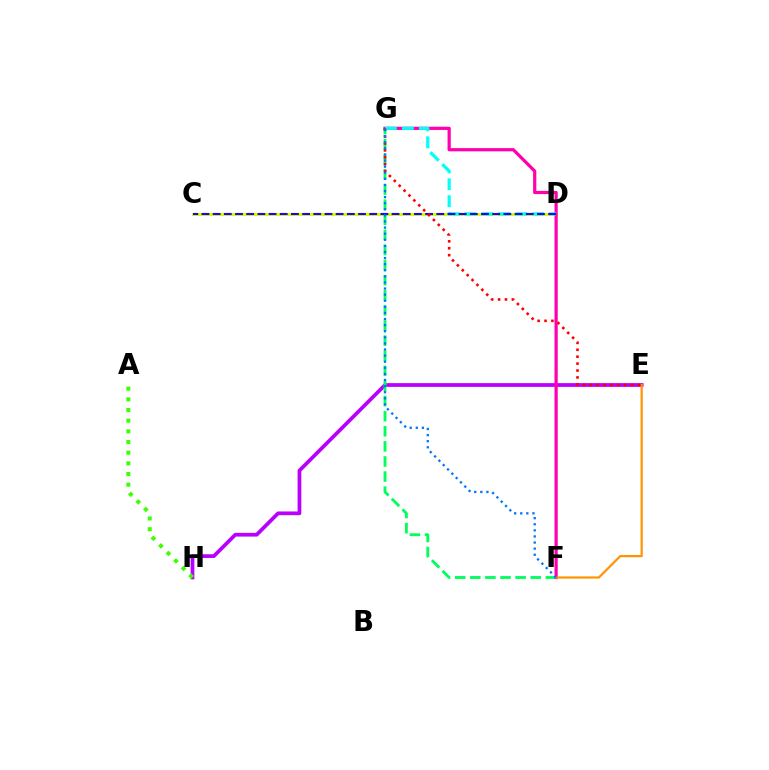{('C', 'D'): [{'color': '#d1ff00', 'line_style': 'solid', 'thickness': 2.13}, {'color': '#2500ff', 'line_style': 'dashed', 'thickness': 1.52}], ('E', 'H'): [{'color': '#b900ff', 'line_style': 'solid', 'thickness': 2.69}], ('F', 'G'): [{'color': '#00ff5c', 'line_style': 'dashed', 'thickness': 2.05}, {'color': '#ff00ac', 'line_style': 'solid', 'thickness': 2.31}, {'color': '#0074ff', 'line_style': 'dotted', 'thickness': 1.66}], ('A', 'H'): [{'color': '#3dff00', 'line_style': 'dotted', 'thickness': 2.9}], ('D', 'G'): [{'color': '#00fff6', 'line_style': 'dashed', 'thickness': 2.3}], ('E', 'F'): [{'color': '#ff9400', 'line_style': 'solid', 'thickness': 1.59}], ('E', 'G'): [{'color': '#ff0000', 'line_style': 'dotted', 'thickness': 1.88}]}